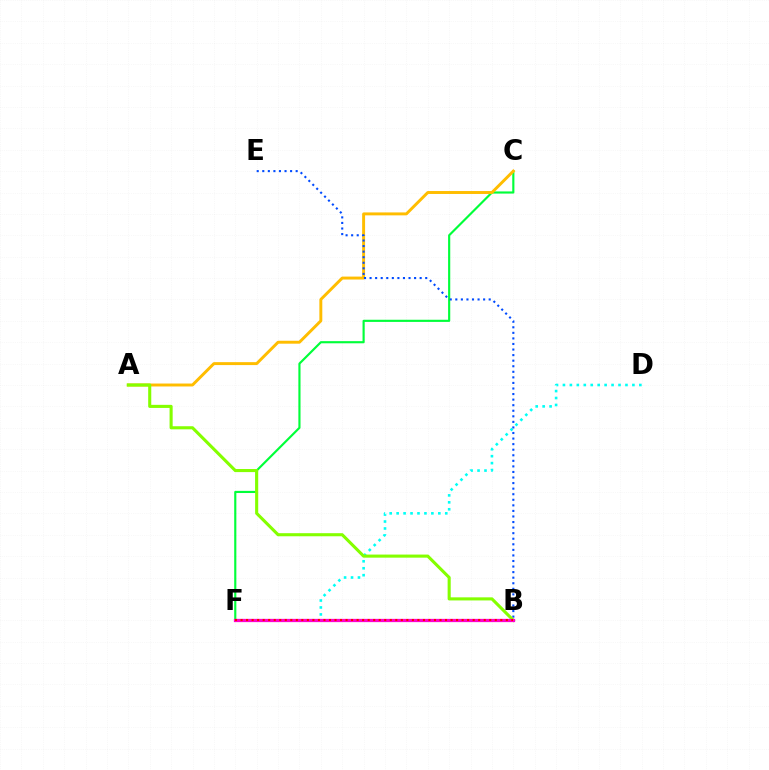{('C', 'F'): [{'color': '#00ff39', 'line_style': 'solid', 'thickness': 1.55}], ('A', 'C'): [{'color': '#ffbd00', 'line_style': 'solid', 'thickness': 2.11}], ('B', 'F'): [{'color': '#7200ff', 'line_style': 'dotted', 'thickness': 1.97}, {'color': '#ff00cf', 'line_style': 'solid', 'thickness': 2.35}, {'color': '#ff0000', 'line_style': 'dotted', 'thickness': 1.5}], ('D', 'F'): [{'color': '#00fff6', 'line_style': 'dotted', 'thickness': 1.89}], ('B', 'E'): [{'color': '#004bff', 'line_style': 'dotted', 'thickness': 1.51}], ('A', 'B'): [{'color': '#84ff00', 'line_style': 'solid', 'thickness': 2.22}]}